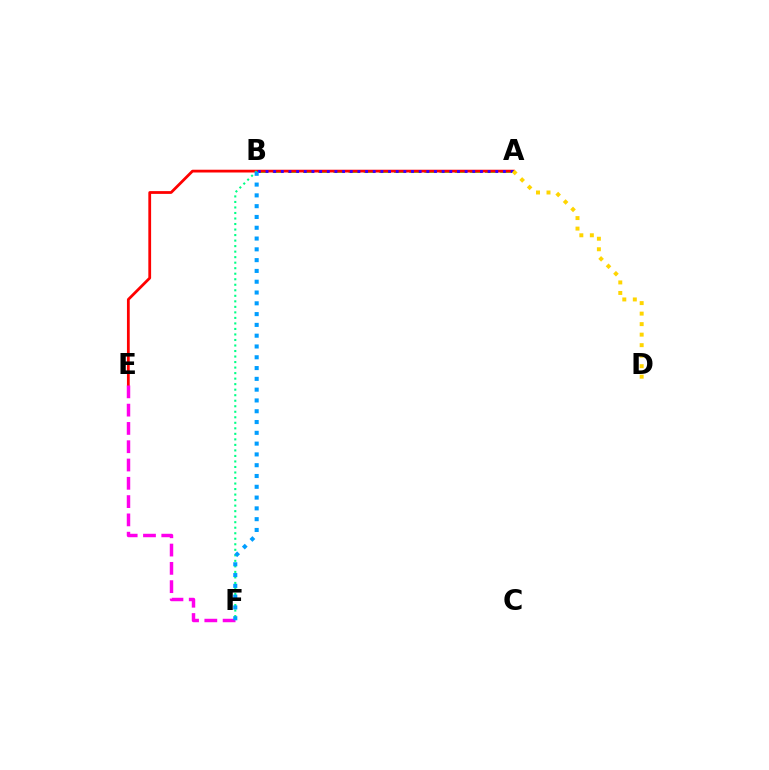{('A', 'B'): [{'color': '#4fff00', 'line_style': 'dashed', 'thickness': 2.06}, {'color': '#3700ff', 'line_style': 'dotted', 'thickness': 2.08}], ('A', 'E'): [{'color': '#ff0000', 'line_style': 'solid', 'thickness': 2.0}], ('E', 'F'): [{'color': '#ff00ed', 'line_style': 'dashed', 'thickness': 2.49}], ('B', 'F'): [{'color': '#00ff86', 'line_style': 'dotted', 'thickness': 1.5}, {'color': '#009eff', 'line_style': 'dotted', 'thickness': 2.93}], ('A', 'D'): [{'color': '#ffd500', 'line_style': 'dotted', 'thickness': 2.86}]}